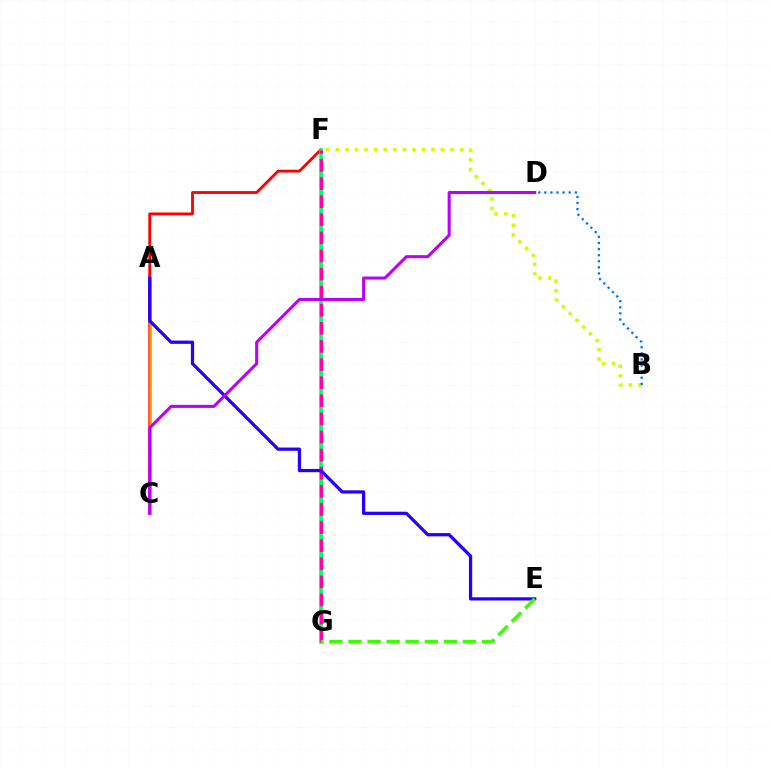{('C', 'F'): [{'color': '#ff0000', 'line_style': 'solid', 'thickness': 2.03}], ('F', 'G'): [{'color': '#00fff6', 'line_style': 'dashed', 'thickness': 1.89}, {'color': '#00ff5c', 'line_style': 'solid', 'thickness': 2.58}, {'color': '#ff00ac', 'line_style': 'dashed', 'thickness': 2.46}], ('B', 'F'): [{'color': '#d1ff00', 'line_style': 'dotted', 'thickness': 2.6}], ('A', 'C'): [{'color': '#ff9400', 'line_style': 'solid', 'thickness': 1.86}], ('A', 'E'): [{'color': '#2500ff', 'line_style': 'solid', 'thickness': 2.34}], ('B', 'D'): [{'color': '#0074ff', 'line_style': 'dotted', 'thickness': 1.66}], ('C', 'D'): [{'color': '#b900ff', 'line_style': 'solid', 'thickness': 2.19}], ('E', 'G'): [{'color': '#3dff00', 'line_style': 'dashed', 'thickness': 2.59}]}